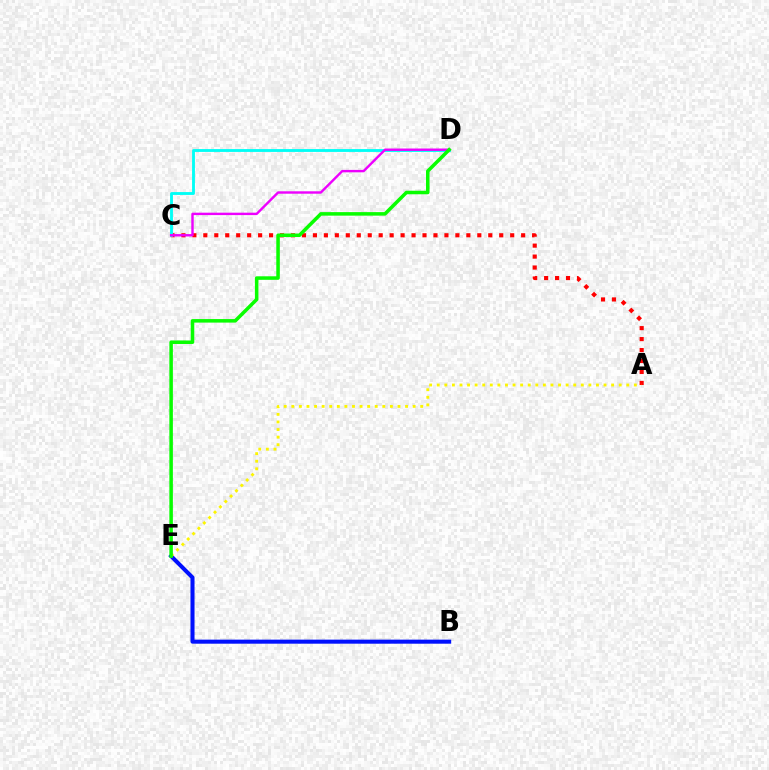{('A', 'C'): [{'color': '#ff0000', 'line_style': 'dotted', 'thickness': 2.98}], ('C', 'D'): [{'color': '#00fff6', 'line_style': 'solid', 'thickness': 2.05}, {'color': '#ee00ff', 'line_style': 'solid', 'thickness': 1.74}], ('B', 'E'): [{'color': '#0010ff', 'line_style': 'solid', 'thickness': 2.92}], ('A', 'E'): [{'color': '#fcf500', 'line_style': 'dotted', 'thickness': 2.06}], ('D', 'E'): [{'color': '#08ff00', 'line_style': 'solid', 'thickness': 2.54}]}